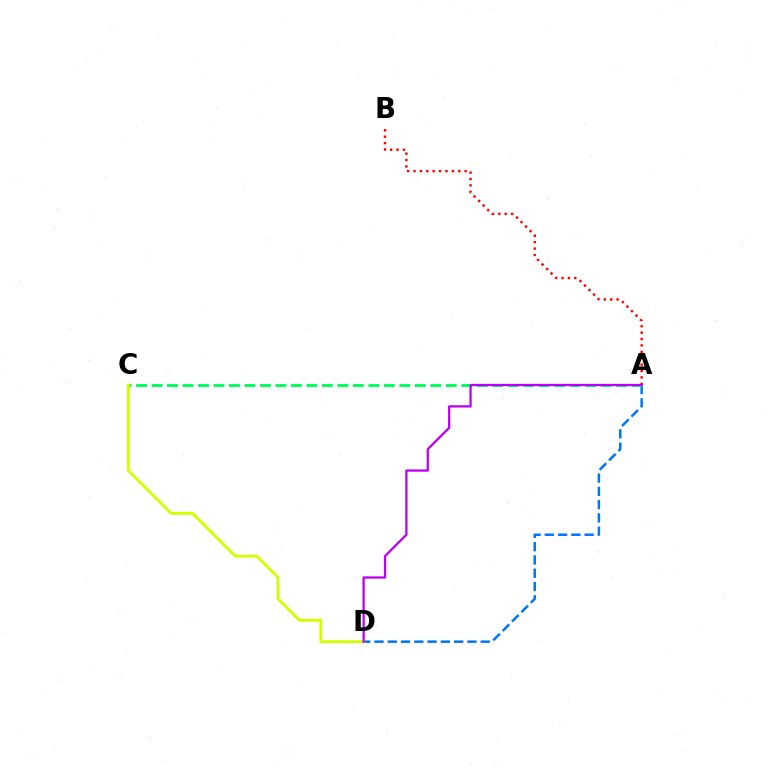{('A', 'B'): [{'color': '#ff0000', 'line_style': 'dotted', 'thickness': 1.74}], ('A', 'D'): [{'color': '#0074ff', 'line_style': 'dashed', 'thickness': 1.8}, {'color': '#b900ff', 'line_style': 'solid', 'thickness': 1.64}], ('A', 'C'): [{'color': '#00ff5c', 'line_style': 'dashed', 'thickness': 2.1}], ('C', 'D'): [{'color': '#d1ff00', 'line_style': 'solid', 'thickness': 2.07}]}